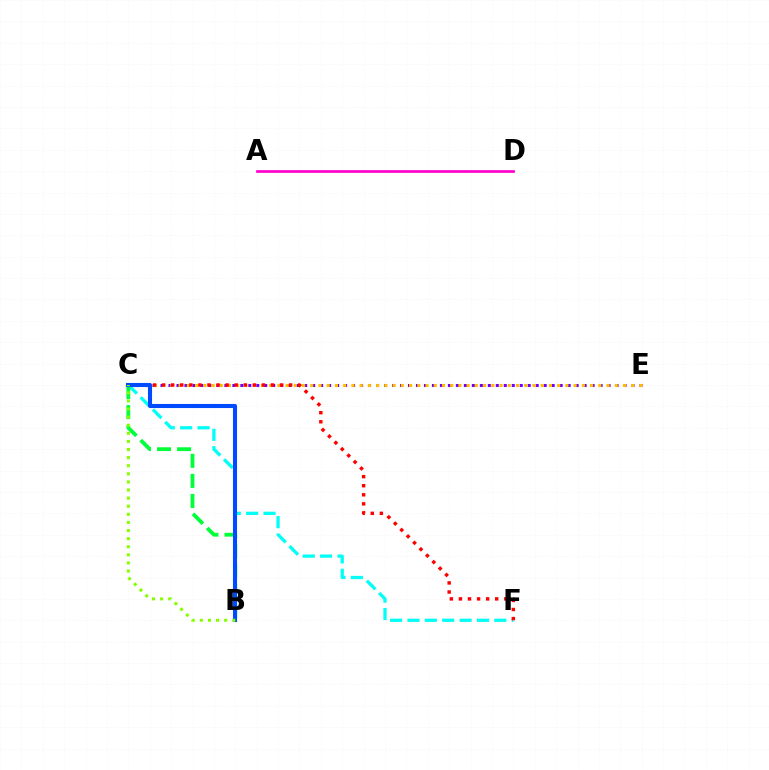{('C', 'F'): [{'color': '#00fff6', 'line_style': 'dashed', 'thickness': 2.36}, {'color': '#ff0000', 'line_style': 'dotted', 'thickness': 2.47}], ('A', 'D'): [{'color': '#ff00cf', 'line_style': 'solid', 'thickness': 1.96}], ('C', 'E'): [{'color': '#7200ff', 'line_style': 'dotted', 'thickness': 2.17}, {'color': '#ffbd00', 'line_style': 'dotted', 'thickness': 2.24}], ('B', 'C'): [{'color': '#00ff39', 'line_style': 'dashed', 'thickness': 2.73}, {'color': '#004bff', 'line_style': 'solid', 'thickness': 2.94}, {'color': '#84ff00', 'line_style': 'dotted', 'thickness': 2.2}]}